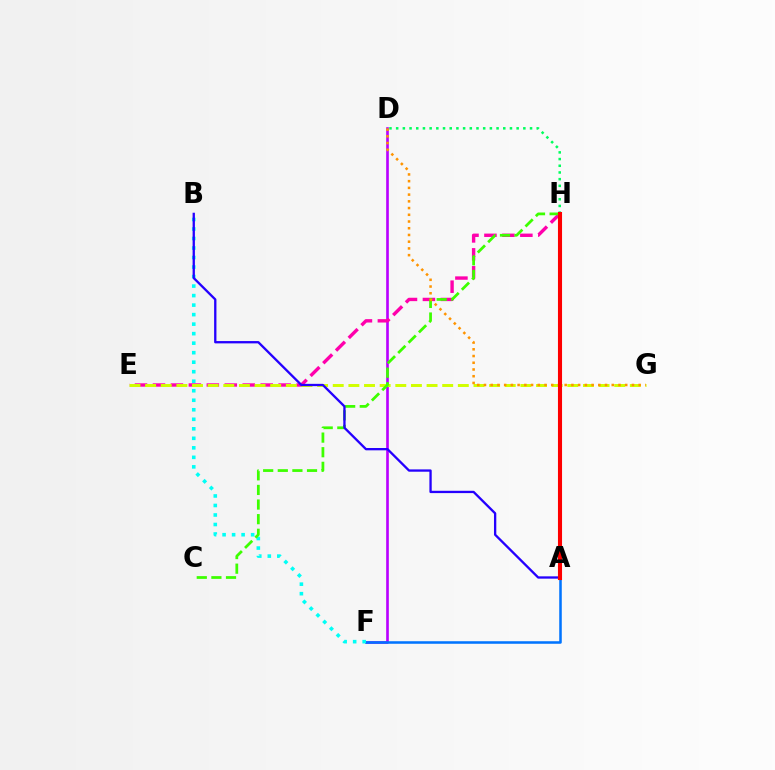{('D', 'F'): [{'color': '#b900ff', 'line_style': 'solid', 'thickness': 1.91}], ('E', 'H'): [{'color': '#ff00ac', 'line_style': 'dashed', 'thickness': 2.44}], ('A', 'F'): [{'color': '#0074ff', 'line_style': 'solid', 'thickness': 1.83}], ('E', 'G'): [{'color': '#d1ff00', 'line_style': 'dashed', 'thickness': 2.12}], ('B', 'F'): [{'color': '#00fff6', 'line_style': 'dotted', 'thickness': 2.59}], ('C', 'H'): [{'color': '#3dff00', 'line_style': 'dashed', 'thickness': 1.99}], ('D', 'H'): [{'color': '#00ff5c', 'line_style': 'dotted', 'thickness': 1.82}], ('A', 'B'): [{'color': '#2500ff', 'line_style': 'solid', 'thickness': 1.67}], ('D', 'G'): [{'color': '#ff9400', 'line_style': 'dotted', 'thickness': 1.83}], ('A', 'H'): [{'color': '#ff0000', 'line_style': 'solid', 'thickness': 2.94}]}